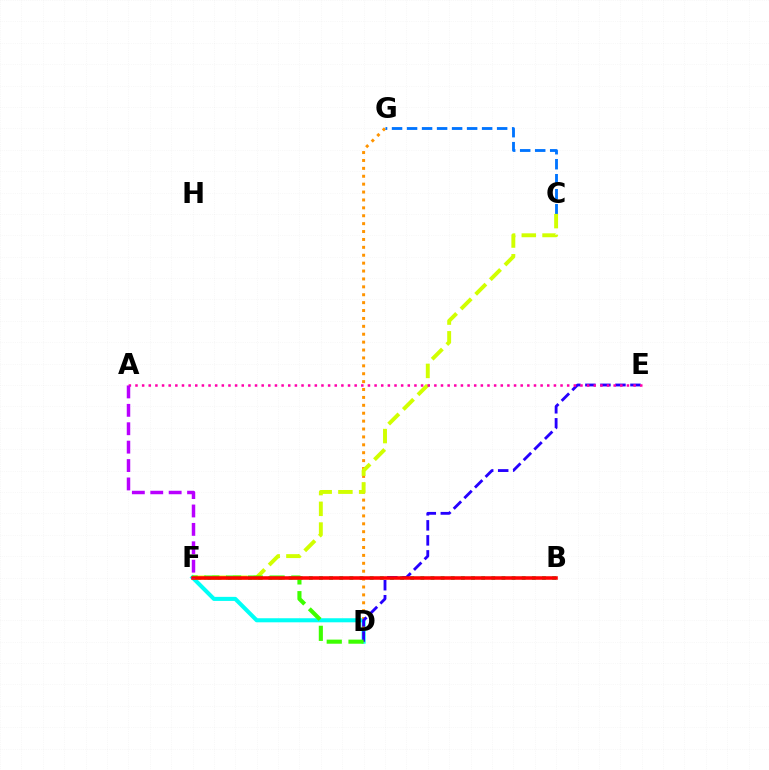{('D', 'F'): [{'color': '#00fff6', 'line_style': 'solid', 'thickness': 2.92}, {'color': '#3dff00', 'line_style': 'dashed', 'thickness': 2.96}], ('B', 'F'): [{'color': '#00ff5c', 'line_style': 'dotted', 'thickness': 2.75}, {'color': '#ff0000', 'line_style': 'solid', 'thickness': 2.56}], ('D', 'G'): [{'color': '#ff9400', 'line_style': 'dotted', 'thickness': 2.15}], ('D', 'E'): [{'color': '#2500ff', 'line_style': 'dashed', 'thickness': 2.04}], ('C', 'G'): [{'color': '#0074ff', 'line_style': 'dashed', 'thickness': 2.04}], ('C', 'F'): [{'color': '#d1ff00', 'line_style': 'dashed', 'thickness': 2.82}], ('A', 'E'): [{'color': '#ff00ac', 'line_style': 'dotted', 'thickness': 1.8}], ('A', 'F'): [{'color': '#b900ff', 'line_style': 'dashed', 'thickness': 2.5}]}